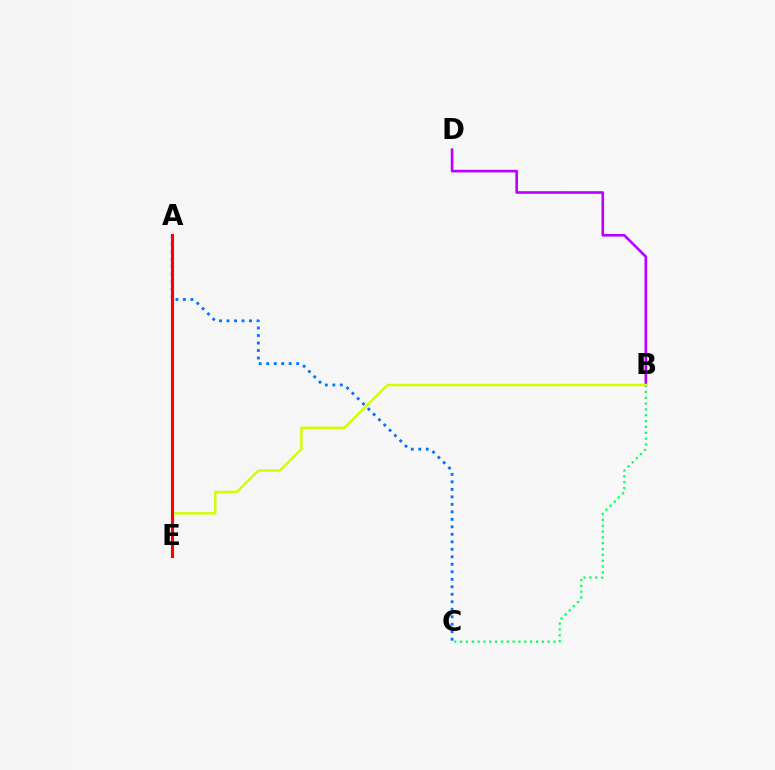{('A', 'C'): [{'color': '#0074ff', 'line_style': 'dotted', 'thickness': 2.04}], ('B', 'C'): [{'color': '#00ff5c', 'line_style': 'dotted', 'thickness': 1.59}], ('B', 'D'): [{'color': '#b900ff', 'line_style': 'solid', 'thickness': 1.89}], ('B', 'E'): [{'color': '#d1ff00', 'line_style': 'solid', 'thickness': 1.76}], ('A', 'E'): [{'color': '#ff0000', 'line_style': 'solid', 'thickness': 2.24}]}